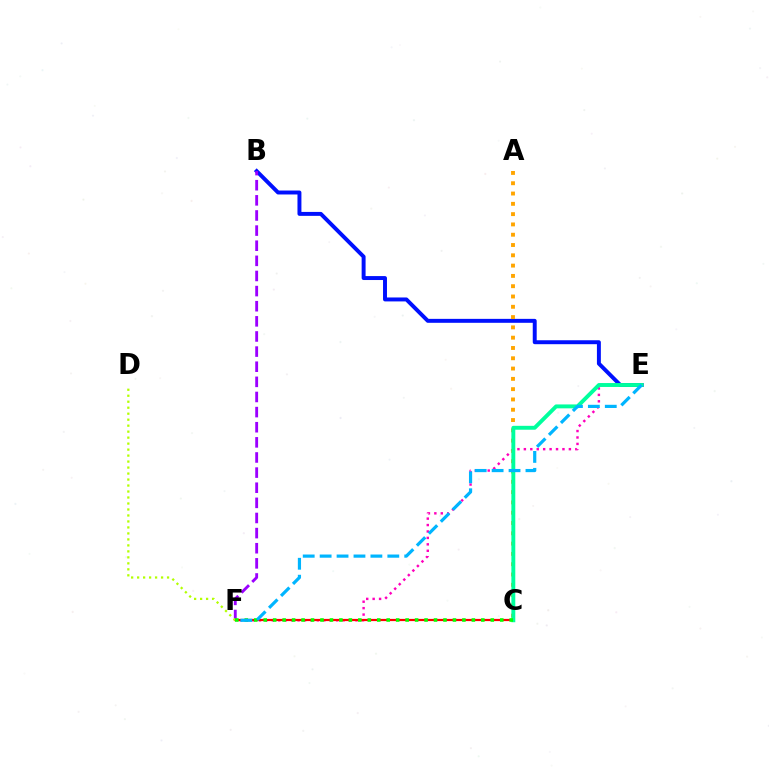{('B', 'E'): [{'color': '#0010ff', 'line_style': 'solid', 'thickness': 2.84}], ('E', 'F'): [{'color': '#ff00bd', 'line_style': 'dotted', 'thickness': 1.75}, {'color': '#00b5ff', 'line_style': 'dashed', 'thickness': 2.3}], ('A', 'C'): [{'color': '#ffa500', 'line_style': 'dotted', 'thickness': 2.8}], ('C', 'F'): [{'color': '#ff0000', 'line_style': 'solid', 'thickness': 1.59}, {'color': '#08ff00', 'line_style': 'dotted', 'thickness': 2.57}], ('B', 'F'): [{'color': '#9b00ff', 'line_style': 'dashed', 'thickness': 2.05}], ('C', 'E'): [{'color': '#00ff9d', 'line_style': 'solid', 'thickness': 2.81}], ('D', 'F'): [{'color': '#b3ff00', 'line_style': 'dotted', 'thickness': 1.63}]}